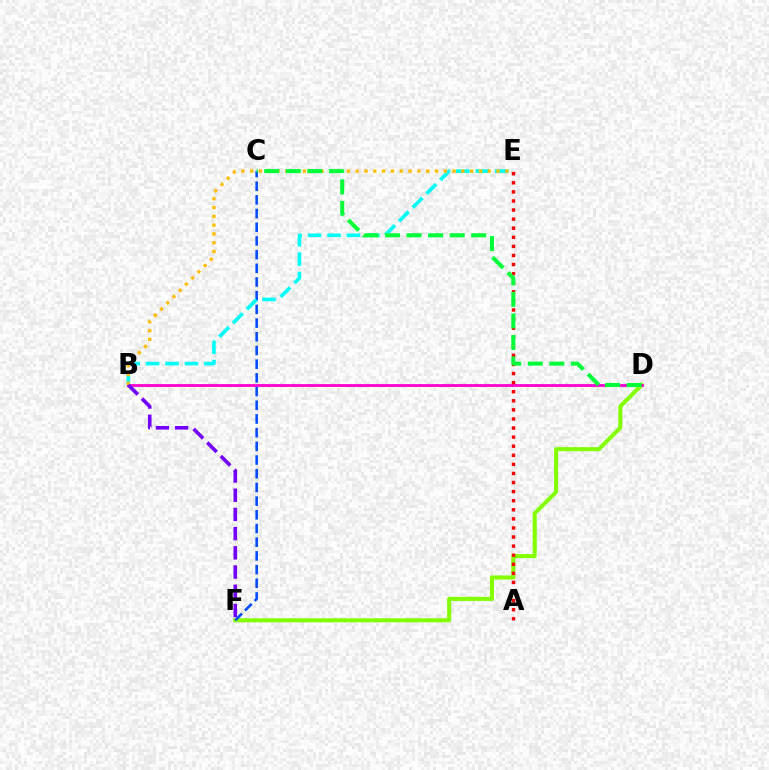{('D', 'F'): [{'color': '#84ff00', 'line_style': 'solid', 'thickness': 2.95}], ('C', 'F'): [{'color': '#004bff', 'line_style': 'dashed', 'thickness': 1.86}], ('B', 'D'): [{'color': '#ff00cf', 'line_style': 'solid', 'thickness': 2.01}], ('B', 'E'): [{'color': '#00fff6', 'line_style': 'dashed', 'thickness': 2.64}, {'color': '#ffbd00', 'line_style': 'dotted', 'thickness': 2.39}], ('B', 'F'): [{'color': '#7200ff', 'line_style': 'dashed', 'thickness': 2.61}], ('A', 'E'): [{'color': '#ff0000', 'line_style': 'dotted', 'thickness': 2.47}], ('C', 'D'): [{'color': '#00ff39', 'line_style': 'dashed', 'thickness': 2.93}]}